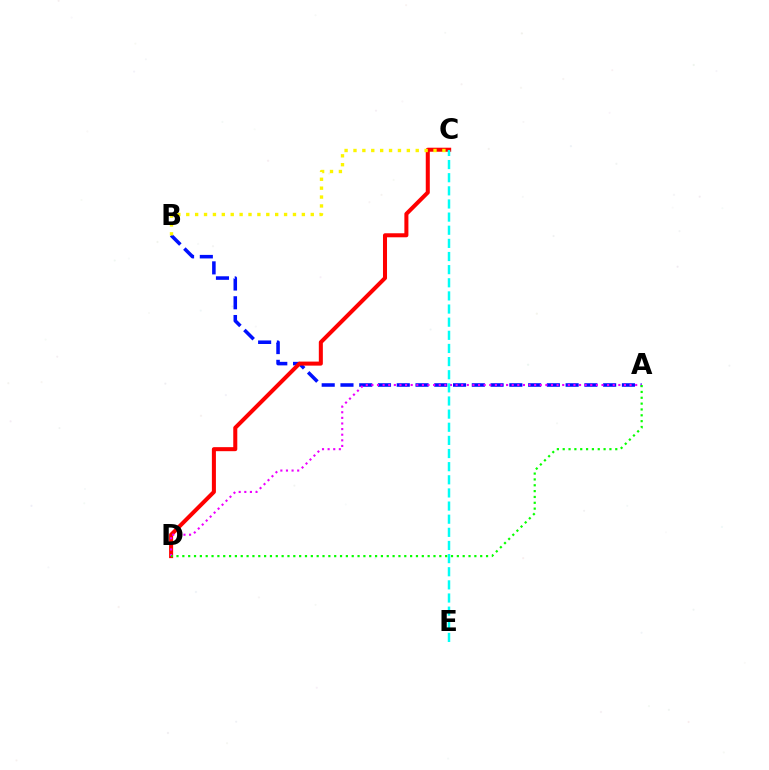{('A', 'B'): [{'color': '#0010ff', 'line_style': 'dashed', 'thickness': 2.55}], ('C', 'D'): [{'color': '#ff0000', 'line_style': 'solid', 'thickness': 2.9}], ('B', 'C'): [{'color': '#fcf500', 'line_style': 'dotted', 'thickness': 2.42}], ('A', 'D'): [{'color': '#ee00ff', 'line_style': 'dotted', 'thickness': 1.52}, {'color': '#08ff00', 'line_style': 'dotted', 'thickness': 1.59}], ('C', 'E'): [{'color': '#00fff6', 'line_style': 'dashed', 'thickness': 1.78}]}